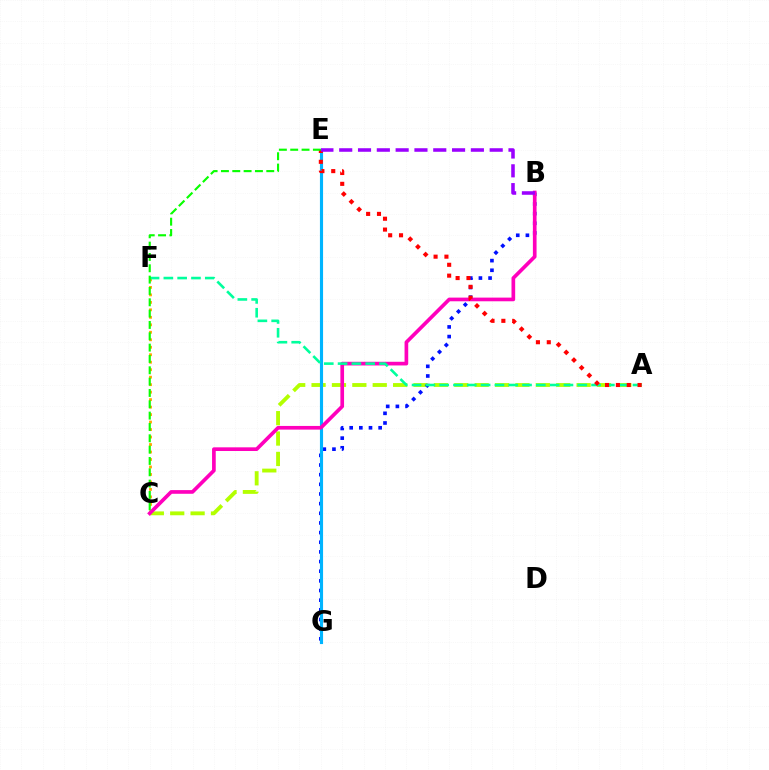{('A', 'C'): [{'color': '#b3ff00', 'line_style': 'dashed', 'thickness': 2.77}], ('C', 'F'): [{'color': '#ffa500', 'line_style': 'dotted', 'thickness': 2.03}], ('B', 'G'): [{'color': '#0010ff', 'line_style': 'dotted', 'thickness': 2.62}], ('E', 'G'): [{'color': '#00b5ff', 'line_style': 'solid', 'thickness': 2.26}], ('B', 'C'): [{'color': '#ff00bd', 'line_style': 'solid', 'thickness': 2.65}], ('A', 'F'): [{'color': '#00ff9d', 'line_style': 'dashed', 'thickness': 1.88}], ('A', 'E'): [{'color': '#ff0000', 'line_style': 'dotted', 'thickness': 2.95}], ('B', 'E'): [{'color': '#9b00ff', 'line_style': 'dashed', 'thickness': 2.56}], ('C', 'E'): [{'color': '#08ff00', 'line_style': 'dashed', 'thickness': 1.54}]}